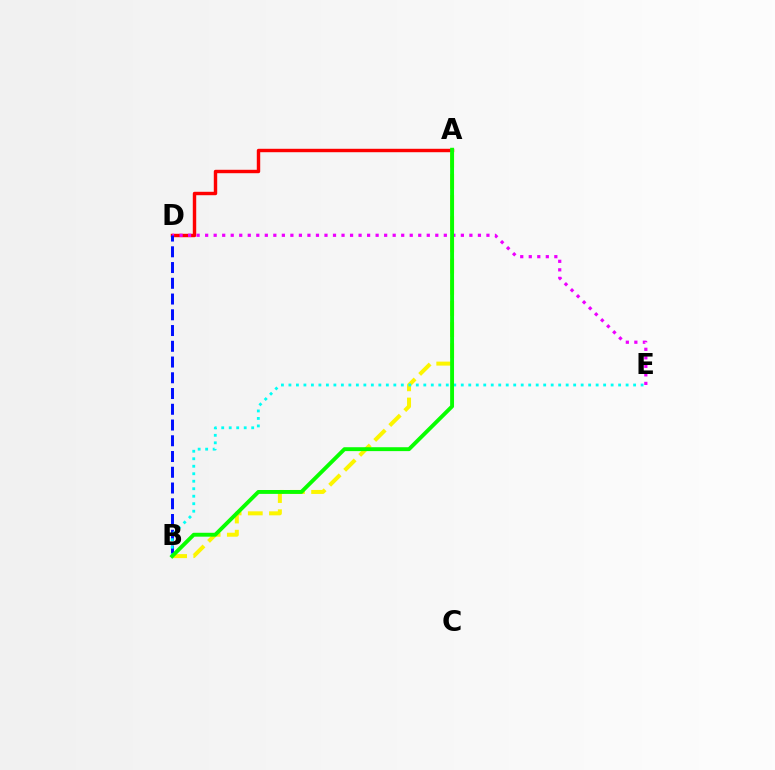{('A', 'D'): [{'color': '#ff0000', 'line_style': 'solid', 'thickness': 2.46}], ('D', 'E'): [{'color': '#ee00ff', 'line_style': 'dotted', 'thickness': 2.32}], ('B', 'D'): [{'color': '#0010ff', 'line_style': 'dashed', 'thickness': 2.14}], ('A', 'B'): [{'color': '#fcf500', 'line_style': 'dashed', 'thickness': 2.88}, {'color': '#08ff00', 'line_style': 'solid', 'thickness': 2.8}], ('B', 'E'): [{'color': '#00fff6', 'line_style': 'dotted', 'thickness': 2.04}]}